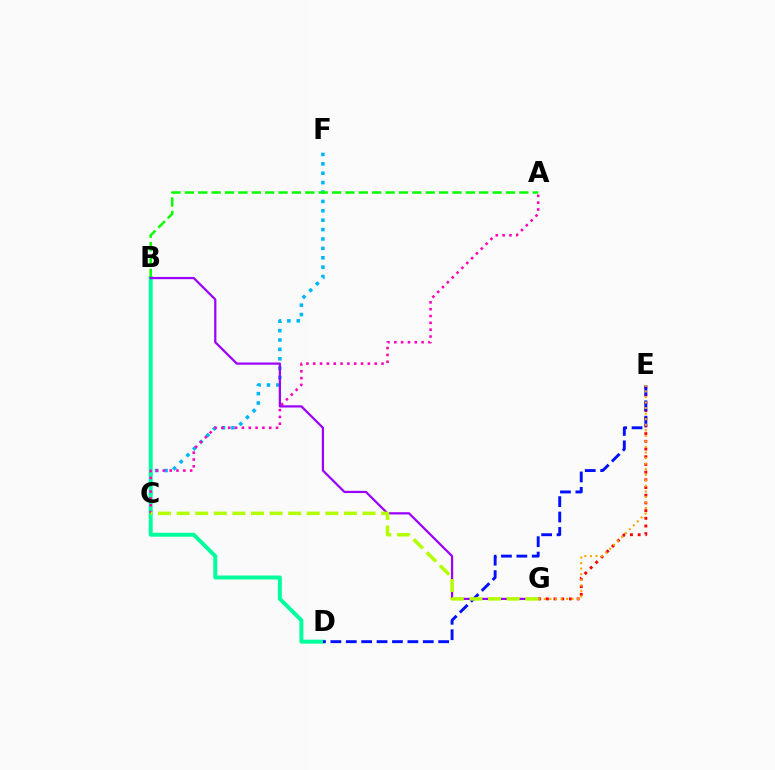{('C', 'F'): [{'color': '#00b5ff', 'line_style': 'dotted', 'thickness': 2.55}], ('E', 'G'): [{'color': '#ff0000', 'line_style': 'dotted', 'thickness': 2.09}, {'color': '#ffa500', 'line_style': 'dotted', 'thickness': 1.51}], ('B', 'D'): [{'color': '#00ff9d', 'line_style': 'solid', 'thickness': 2.86}], ('A', 'C'): [{'color': '#ff00bd', 'line_style': 'dotted', 'thickness': 1.86}], ('D', 'E'): [{'color': '#0010ff', 'line_style': 'dashed', 'thickness': 2.09}], ('A', 'B'): [{'color': '#08ff00', 'line_style': 'dashed', 'thickness': 1.82}], ('B', 'G'): [{'color': '#9b00ff', 'line_style': 'solid', 'thickness': 1.61}], ('C', 'G'): [{'color': '#b3ff00', 'line_style': 'dashed', 'thickness': 2.53}]}